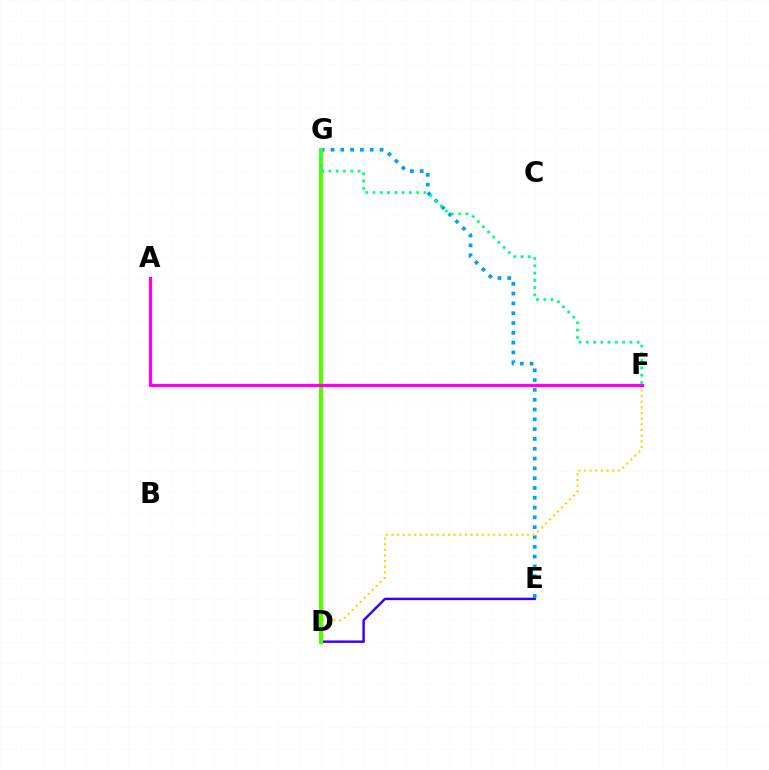{('E', 'G'): [{'color': '#009eff', 'line_style': 'dotted', 'thickness': 2.66}], ('D', 'G'): [{'color': '#ff0000', 'line_style': 'solid', 'thickness': 2.32}, {'color': '#4fff00', 'line_style': 'solid', 'thickness': 2.98}], ('D', 'E'): [{'color': '#3700ff', 'line_style': 'solid', 'thickness': 1.76}], ('D', 'F'): [{'color': '#ffd500', 'line_style': 'dotted', 'thickness': 1.53}], ('F', 'G'): [{'color': '#00ff86', 'line_style': 'dotted', 'thickness': 1.98}], ('A', 'F'): [{'color': '#ff00ed', 'line_style': 'solid', 'thickness': 2.31}]}